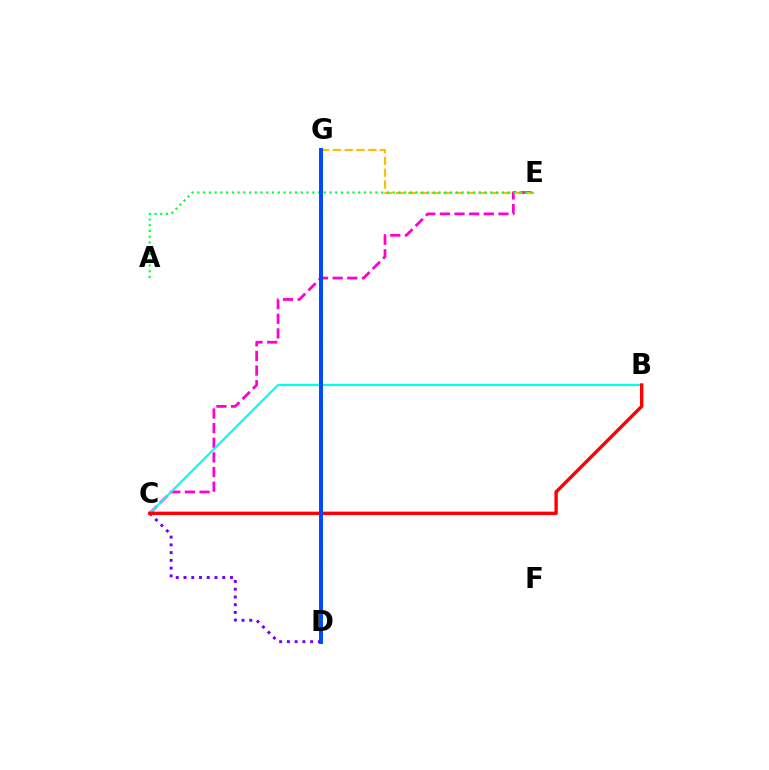{('C', 'E'): [{'color': '#ff00cf', 'line_style': 'dashed', 'thickness': 1.99}], ('E', 'G'): [{'color': '#ffbd00', 'line_style': 'dashed', 'thickness': 1.6}], ('A', 'E'): [{'color': '#00ff39', 'line_style': 'dotted', 'thickness': 1.56}], ('D', 'G'): [{'color': '#84ff00', 'line_style': 'dotted', 'thickness': 1.84}, {'color': '#004bff', 'line_style': 'solid', 'thickness': 2.85}], ('C', 'D'): [{'color': '#7200ff', 'line_style': 'dotted', 'thickness': 2.11}], ('B', 'C'): [{'color': '#00fff6', 'line_style': 'solid', 'thickness': 1.56}, {'color': '#ff0000', 'line_style': 'solid', 'thickness': 2.44}]}